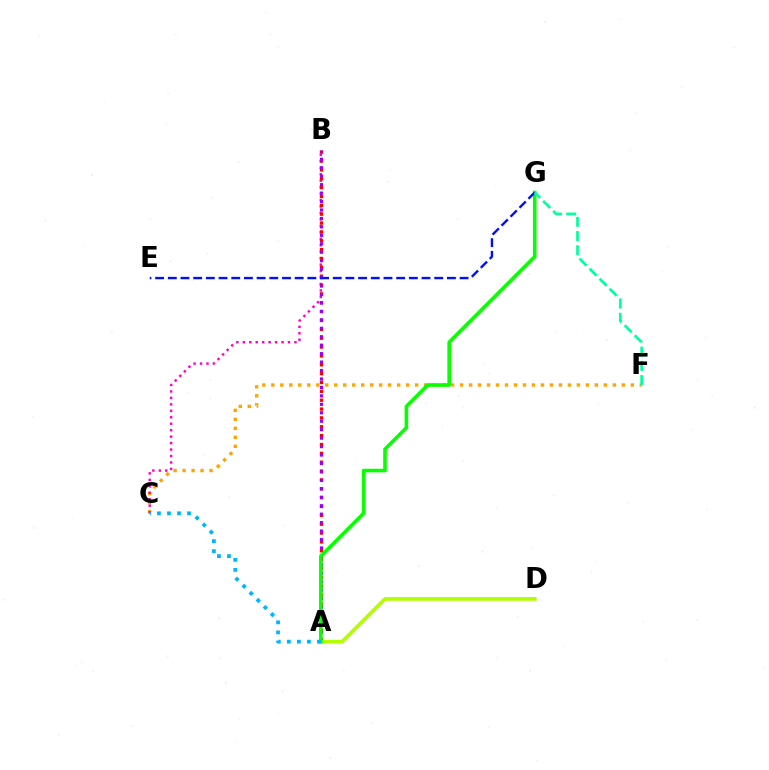{('C', 'F'): [{'color': '#ffa500', 'line_style': 'dotted', 'thickness': 2.44}], ('B', 'C'): [{'color': '#ff00bd', 'line_style': 'dotted', 'thickness': 1.75}], ('A', 'B'): [{'color': '#ff0000', 'line_style': 'dotted', 'thickness': 2.41}, {'color': '#9b00ff', 'line_style': 'dotted', 'thickness': 2.3}], ('A', 'D'): [{'color': '#b3ff00', 'line_style': 'solid', 'thickness': 2.7}], ('A', 'G'): [{'color': '#08ff00', 'line_style': 'solid', 'thickness': 2.59}], ('A', 'C'): [{'color': '#00b5ff', 'line_style': 'dotted', 'thickness': 2.73}], ('E', 'G'): [{'color': '#0010ff', 'line_style': 'dashed', 'thickness': 1.72}], ('F', 'G'): [{'color': '#00ff9d', 'line_style': 'dashed', 'thickness': 1.93}]}